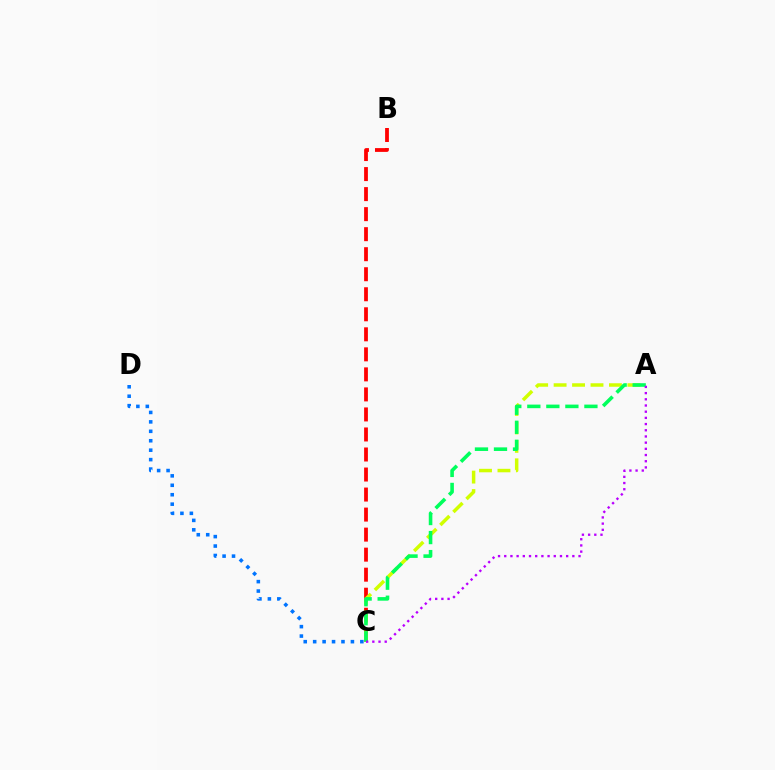{('B', 'C'): [{'color': '#ff0000', 'line_style': 'dashed', 'thickness': 2.72}], ('C', 'D'): [{'color': '#0074ff', 'line_style': 'dotted', 'thickness': 2.56}], ('A', 'C'): [{'color': '#d1ff00', 'line_style': 'dashed', 'thickness': 2.51}, {'color': '#00ff5c', 'line_style': 'dashed', 'thickness': 2.59}, {'color': '#b900ff', 'line_style': 'dotted', 'thickness': 1.68}]}